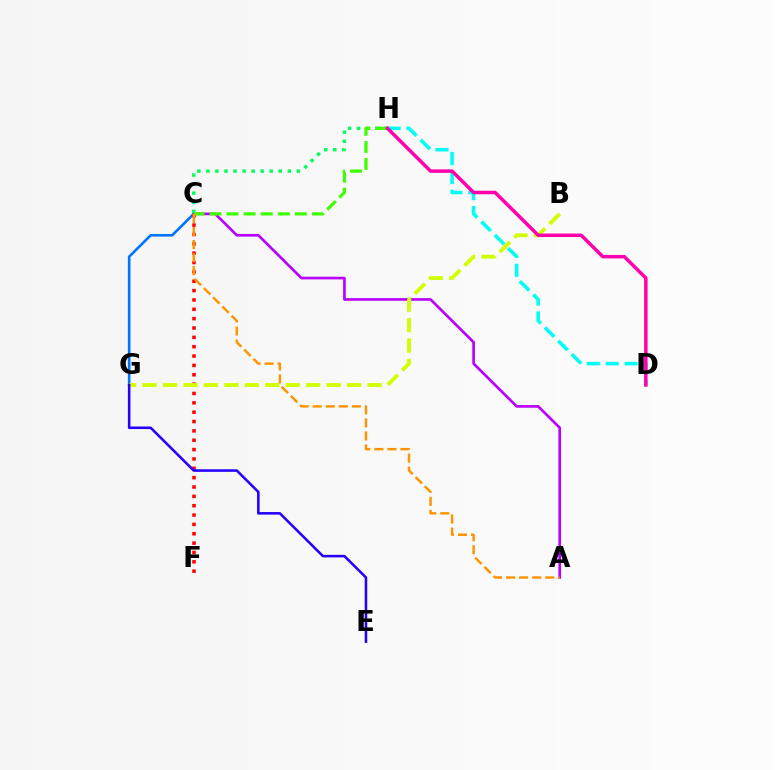{('C', 'G'): [{'color': '#0074ff', 'line_style': 'solid', 'thickness': 1.89}], ('A', 'C'): [{'color': '#b900ff', 'line_style': 'solid', 'thickness': 1.92}, {'color': '#ff9400', 'line_style': 'dashed', 'thickness': 1.77}], ('D', 'H'): [{'color': '#00fff6', 'line_style': 'dashed', 'thickness': 2.57}, {'color': '#ff00ac', 'line_style': 'solid', 'thickness': 2.51}], ('C', 'H'): [{'color': '#00ff5c', 'line_style': 'dotted', 'thickness': 2.46}, {'color': '#3dff00', 'line_style': 'dashed', 'thickness': 2.32}], ('C', 'F'): [{'color': '#ff0000', 'line_style': 'dotted', 'thickness': 2.54}], ('B', 'G'): [{'color': '#d1ff00', 'line_style': 'dashed', 'thickness': 2.78}], ('E', 'G'): [{'color': '#2500ff', 'line_style': 'solid', 'thickness': 1.84}]}